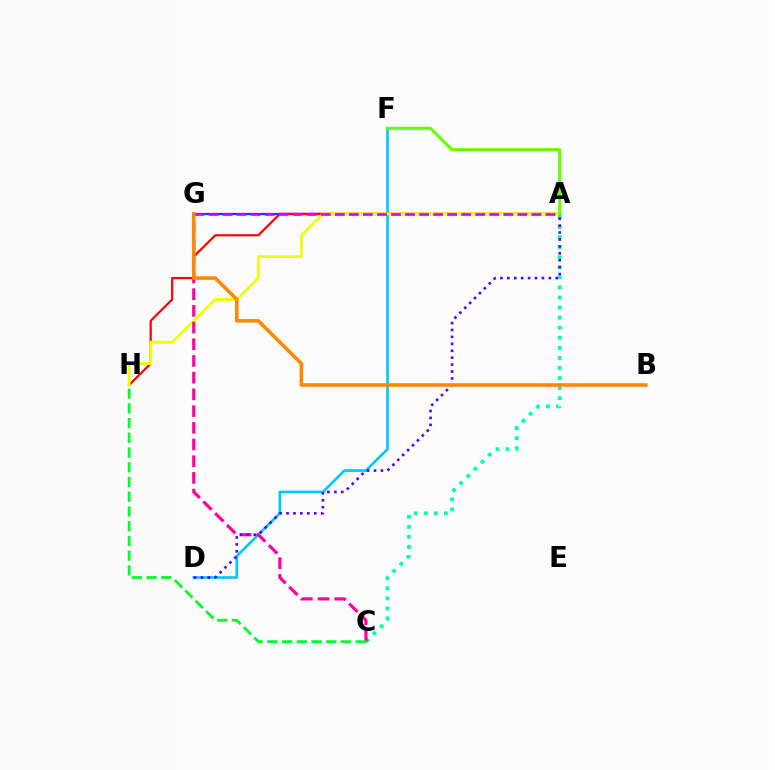{('D', 'F'): [{'color': '#00c7ff', 'line_style': 'solid', 'thickness': 1.91}], ('A', 'G'): [{'color': '#003fff', 'line_style': 'solid', 'thickness': 1.61}, {'color': '#d600ff', 'line_style': 'dashed', 'thickness': 1.91}], ('A', 'H'): [{'color': '#ff0000', 'line_style': 'solid', 'thickness': 1.59}, {'color': '#eeff00', 'line_style': 'solid', 'thickness': 1.96}], ('A', 'C'): [{'color': '#00ffaf', 'line_style': 'dotted', 'thickness': 2.74}], ('C', 'G'): [{'color': '#ff00a0', 'line_style': 'dashed', 'thickness': 2.27}], ('A', 'D'): [{'color': '#4f00ff', 'line_style': 'dotted', 'thickness': 1.88}], ('B', 'G'): [{'color': '#ff8800', 'line_style': 'solid', 'thickness': 2.57}], ('A', 'F'): [{'color': '#66ff00', 'line_style': 'solid', 'thickness': 2.24}], ('C', 'H'): [{'color': '#00ff27', 'line_style': 'dashed', 'thickness': 2.0}]}